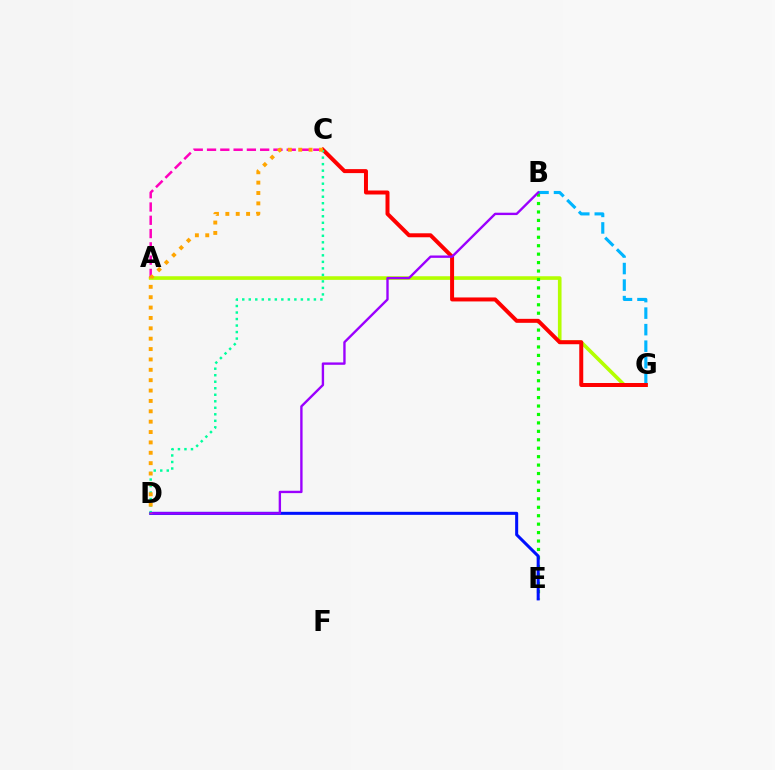{('A', 'G'): [{'color': '#b3ff00', 'line_style': 'solid', 'thickness': 2.61}], ('B', 'G'): [{'color': '#00b5ff', 'line_style': 'dashed', 'thickness': 2.25}], ('A', 'C'): [{'color': '#ff00bd', 'line_style': 'dashed', 'thickness': 1.8}], ('B', 'E'): [{'color': '#08ff00', 'line_style': 'dotted', 'thickness': 2.29}], ('D', 'E'): [{'color': '#0010ff', 'line_style': 'solid', 'thickness': 2.18}], ('C', 'G'): [{'color': '#ff0000', 'line_style': 'solid', 'thickness': 2.87}], ('C', 'D'): [{'color': '#00ff9d', 'line_style': 'dotted', 'thickness': 1.77}, {'color': '#ffa500', 'line_style': 'dotted', 'thickness': 2.82}], ('B', 'D'): [{'color': '#9b00ff', 'line_style': 'solid', 'thickness': 1.71}]}